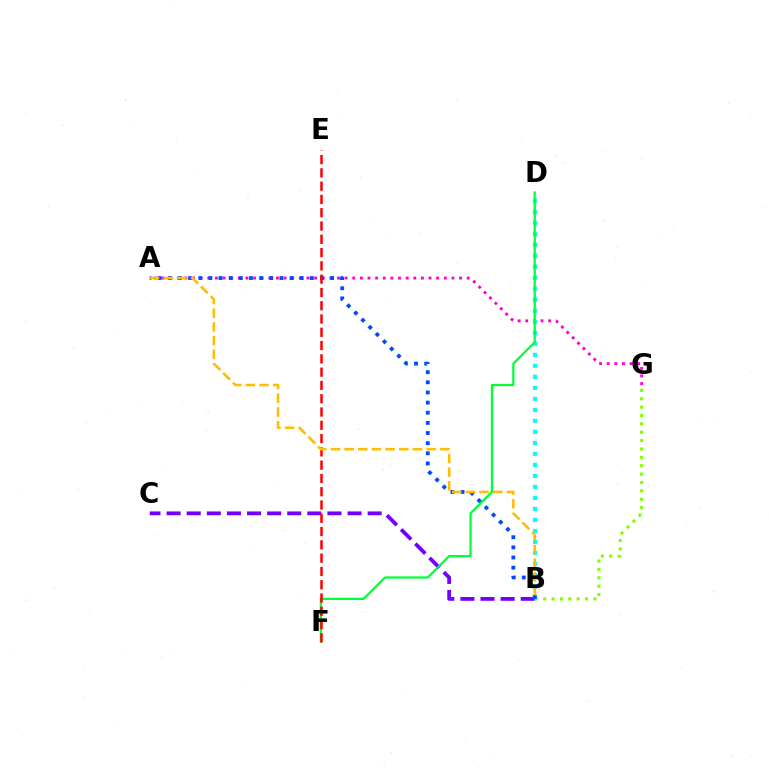{('A', 'G'): [{'color': '#ff00cf', 'line_style': 'dotted', 'thickness': 2.07}], ('B', 'C'): [{'color': '#7200ff', 'line_style': 'dashed', 'thickness': 2.73}], ('B', 'G'): [{'color': '#84ff00', 'line_style': 'dotted', 'thickness': 2.27}], ('B', 'D'): [{'color': '#00fff6', 'line_style': 'dotted', 'thickness': 2.99}], ('A', 'B'): [{'color': '#004bff', 'line_style': 'dotted', 'thickness': 2.76}, {'color': '#ffbd00', 'line_style': 'dashed', 'thickness': 1.86}], ('D', 'F'): [{'color': '#00ff39', 'line_style': 'solid', 'thickness': 1.62}], ('E', 'F'): [{'color': '#ff0000', 'line_style': 'dashed', 'thickness': 1.8}]}